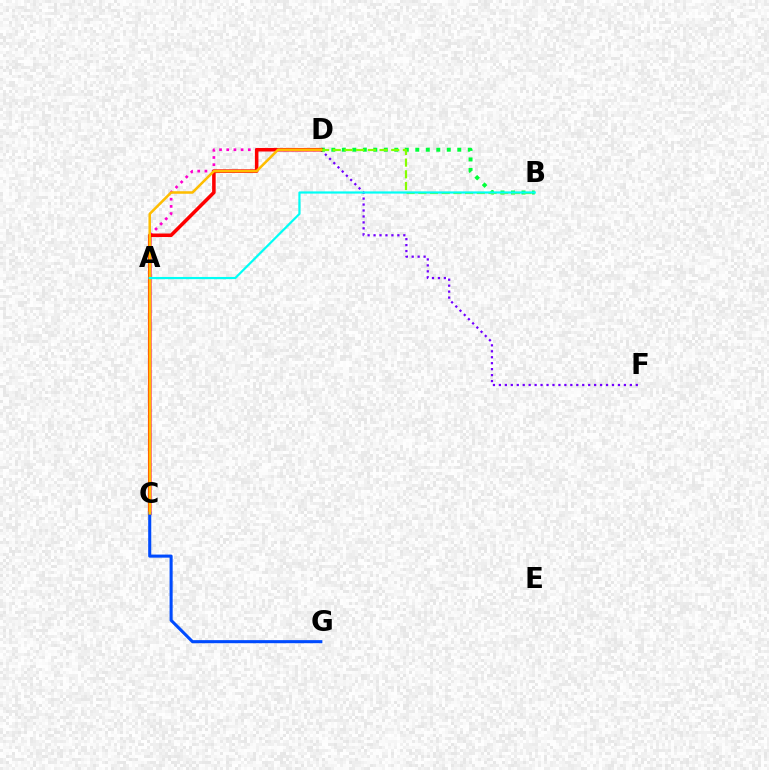{('D', 'F'): [{'color': '#7200ff', 'line_style': 'dotted', 'thickness': 1.62}], ('B', 'D'): [{'color': '#00ff39', 'line_style': 'dotted', 'thickness': 2.85}, {'color': '#84ff00', 'line_style': 'dashed', 'thickness': 1.59}], ('A', 'D'): [{'color': '#ff00cf', 'line_style': 'dotted', 'thickness': 1.96}], ('C', 'D'): [{'color': '#ff0000', 'line_style': 'solid', 'thickness': 2.55}, {'color': '#ffbd00', 'line_style': 'solid', 'thickness': 1.82}], ('C', 'G'): [{'color': '#004bff', 'line_style': 'solid', 'thickness': 2.21}], ('A', 'B'): [{'color': '#00fff6', 'line_style': 'solid', 'thickness': 1.58}]}